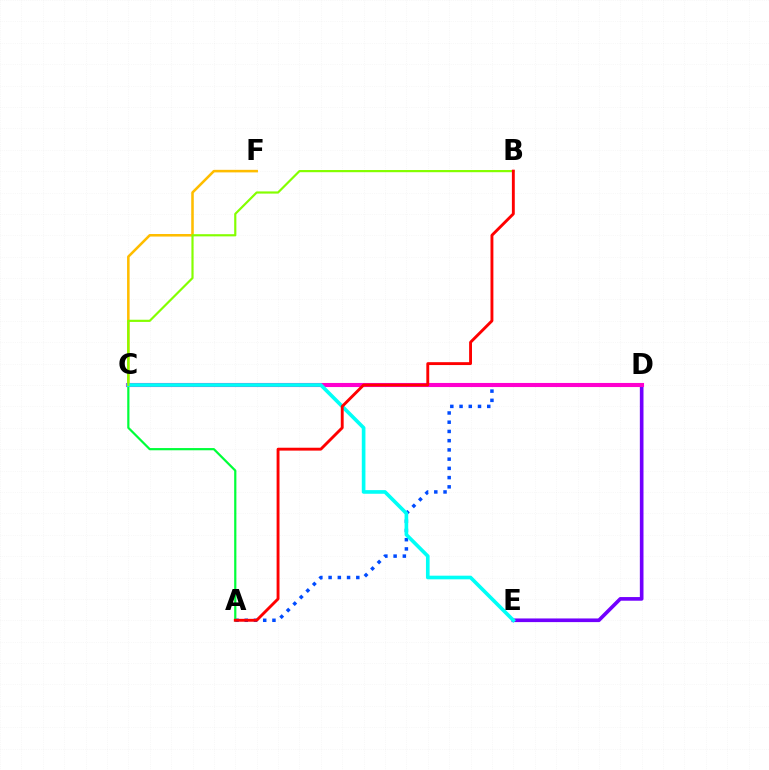{('C', 'F'): [{'color': '#ffbd00', 'line_style': 'solid', 'thickness': 1.84}], ('A', 'D'): [{'color': '#004bff', 'line_style': 'dotted', 'thickness': 2.51}], ('D', 'E'): [{'color': '#7200ff', 'line_style': 'solid', 'thickness': 2.63}], ('C', 'D'): [{'color': '#ff00cf', 'line_style': 'solid', 'thickness': 2.95}], ('A', 'C'): [{'color': '#00ff39', 'line_style': 'solid', 'thickness': 1.59}], ('C', 'E'): [{'color': '#00fff6', 'line_style': 'solid', 'thickness': 2.62}], ('B', 'C'): [{'color': '#84ff00', 'line_style': 'solid', 'thickness': 1.57}], ('A', 'B'): [{'color': '#ff0000', 'line_style': 'solid', 'thickness': 2.08}]}